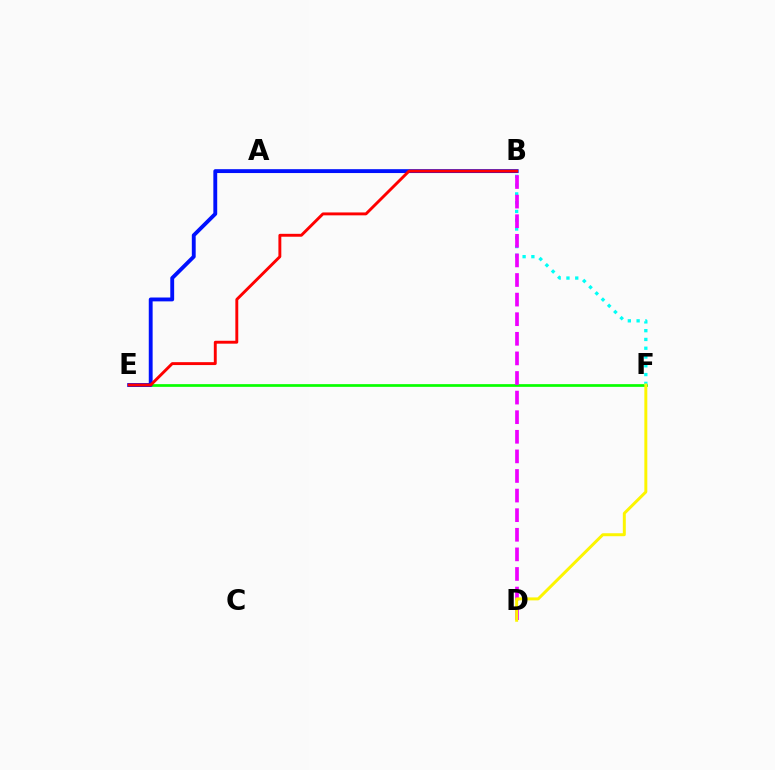{('E', 'F'): [{'color': '#08ff00', 'line_style': 'solid', 'thickness': 1.95}], ('B', 'F'): [{'color': '#00fff6', 'line_style': 'dotted', 'thickness': 2.39}], ('B', 'D'): [{'color': '#ee00ff', 'line_style': 'dashed', 'thickness': 2.66}], ('B', 'E'): [{'color': '#0010ff', 'line_style': 'solid', 'thickness': 2.78}, {'color': '#ff0000', 'line_style': 'solid', 'thickness': 2.09}], ('D', 'F'): [{'color': '#fcf500', 'line_style': 'solid', 'thickness': 2.14}]}